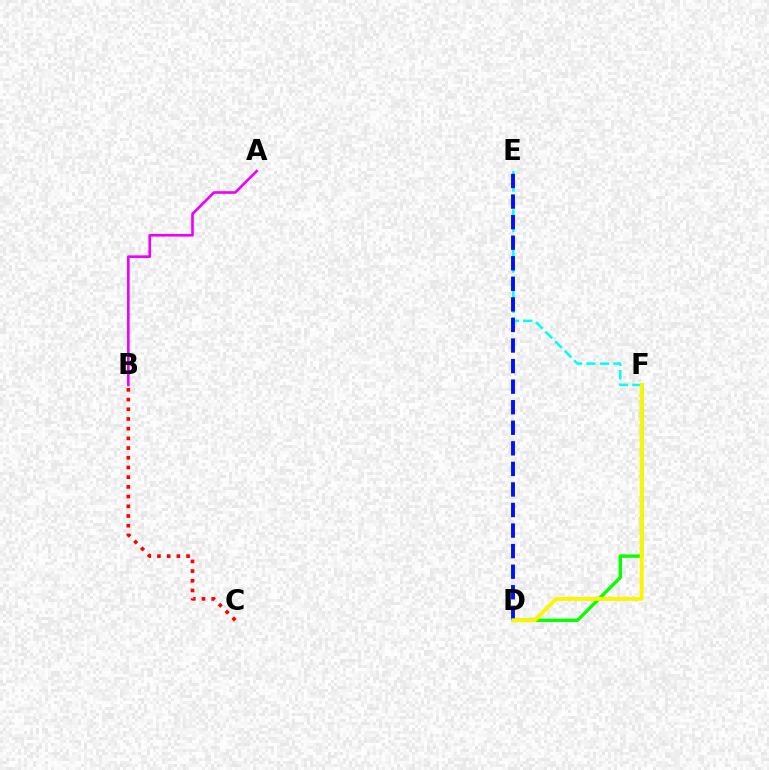{('A', 'B'): [{'color': '#ee00ff', 'line_style': 'solid', 'thickness': 1.89}], ('D', 'F'): [{'color': '#08ff00', 'line_style': 'solid', 'thickness': 2.43}, {'color': '#fcf500', 'line_style': 'solid', 'thickness': 2.83}], ('E', 'F'): [{'color': '#00fff6', 'line_style': 'dashed', 'thickness': 1.83}], ('B', 'C'): [{'color': '#ff0000', 'line_style': 'dotted', 'thickness': 2.64}], ('D', 'E'): [{'color': '#0010ff', 'line_style': 'dashed', 'thickness': 2.79}]}